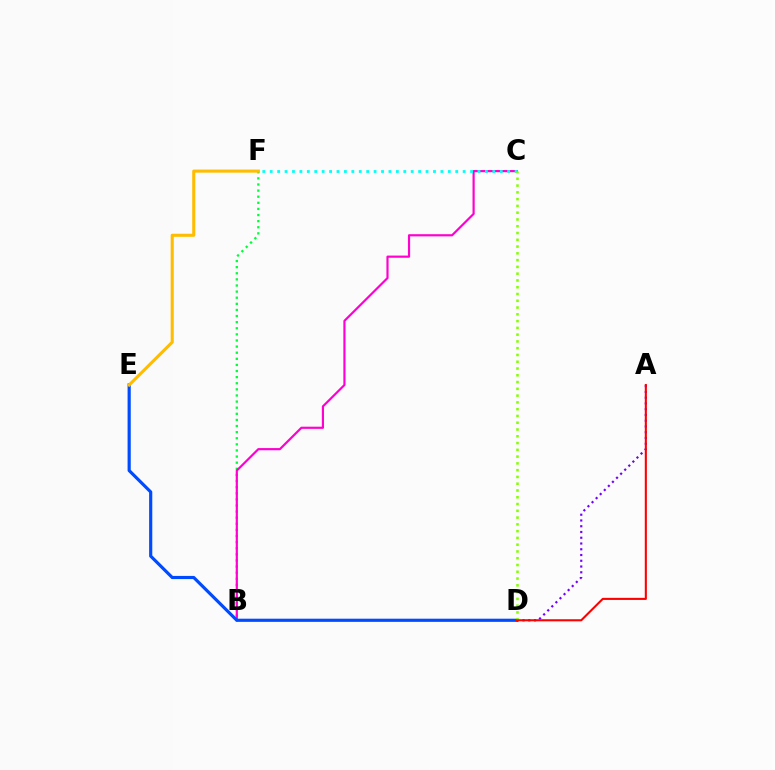{('B', 'F'): [{'color': '#00ff39', 'line_style': 'dotted', 'thickness': 1.66}], ('B', 'C'): [{'color': '#ff00cf', 'line_style': 'solid', 'thickness': 1.57}], ('A', 'D'): [{'color': '#7200ff', 'line_style': 'dotted', 'thickness': 1.56}, {'color': '#ff0000', 'line_style': 'solid', 'thickness': 1.5}], ('D', 'E'): [{'color': '#004bff', 'line_style': 'solid', 'thickness': 2.28}], ('C', 'F'): [{'color': '#00fff6', 'line_style': 'dotted', 'thickness': 2.02}], ('C', 'D'): [{'color': '#84ff00', 'line_style': 'dotted', 'thickness': 1.84}], ('E', 'F'): [{'color': '#ffbd00', 'line_style': 'solid', 'thickness': 2.22}]}